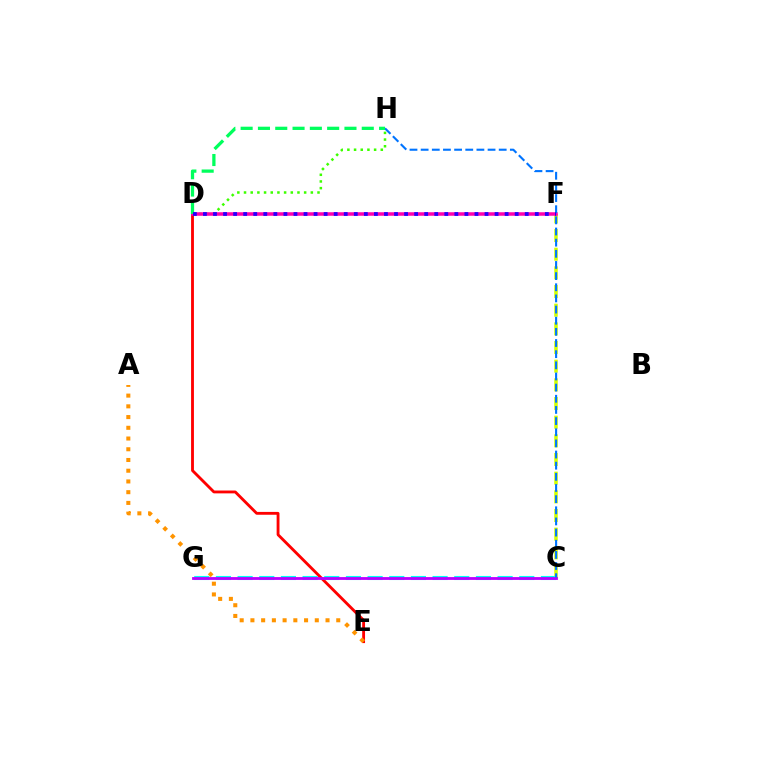{('D', 'E'): [{'color': '#ff0000', 'line_style': 'solid', 'thickness': 2.05}], ('C', 'F'): [{'color': '#d1ff00', 'line_style': 'dashed', 'thickness': 2.54}], ('D', 'H'): [{'color': '#3dff00', 'line_style': 'dotted', 'thickness': 1.82}, {'color': '#00ff5c', 'line_style': 'dashed', 'thickness': 2.35}], ('C', 'G'): [{'color': '#00fff6', 'line_style': 'dashed', 'thickness': 2.94}, {'color': '#b900ff', 'line_style': 'solid', 'thickness': 2.02}], ('A', 'E'): [{'color': '#ff9400', 'line_style': 'dotted', 'thickness': 2.92}], ('D', 'F'): [{'color': '#ff00ac', 'line_style': 'solid', 'thickness': 2.53}, {'color': '#2500ff', 'line_style': 'dotted', 'thickness': 2.73}], ('C', 'H'): [{'color': '#0074ff', 'line_style': 'dashed', 'thickness': 1.51}]}